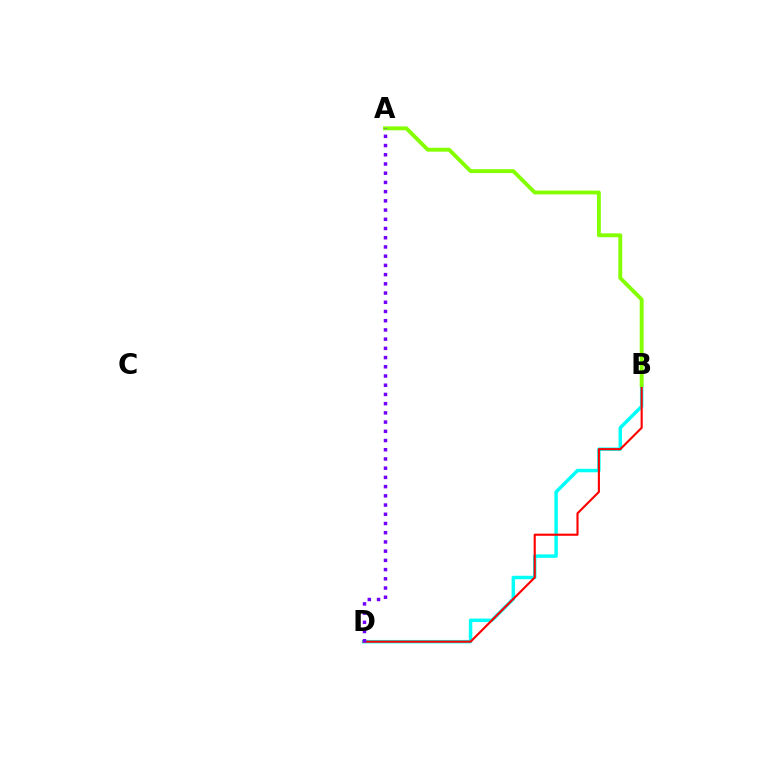{('B', 'D'): [{'color': '#00fff6', 'line_style': 'solid', 'thickness': 2.49}, {'color': '#ff0000', 'line_style': 'solid', 'thickness': 1.52}], ('A', 'B'): [{'color': '#84ff00', 'line_style': 'solid', 'thickness': 2.8}], ('A', 'D'): [{'color': '#7200ff', 'line_style': 'dotted', 'thickness': 2.5}]}